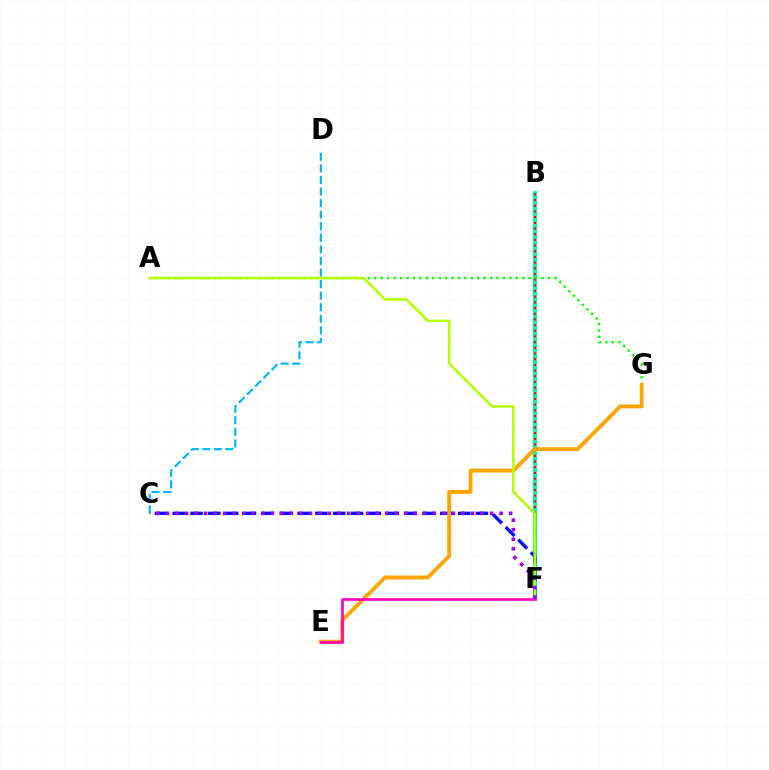{('B', 'F'): [{'color': '#00ff9d', 'line_style': 'solid', 'thickness': 2.95}, {'color': '#ff0000', 'line_style': 'dotted', 'thickness': 1.54}], ('C', 'D'): [{'color': '#00b5ff', 'line_style': 'dashed', 'thickness': 1.57}], ('A', 'G'): [{'color': '#08ff00', 'line_style': 'dotted', 'thickness': 1.75}], ('C', 'F'): [{'color': '#0010ff', 'line_style': 'dashed', 'thickness': 2.42}, {'color': '#9b00ff', 'line_style': 'dotted', 'thickness': 2.59}], ('E', 'G'): [{'color': '#ffa500', 'line_style': 'solid', 'thickness': 2.81}], ('A', 'F'): [{'color': '#b3ff00', 'line_style': 'solid', 'thickness': 1.81}], ('E', 'F'): [{'color': '#ff00bd', 'line_style': 'solid', 'thickness': 1.91}]}